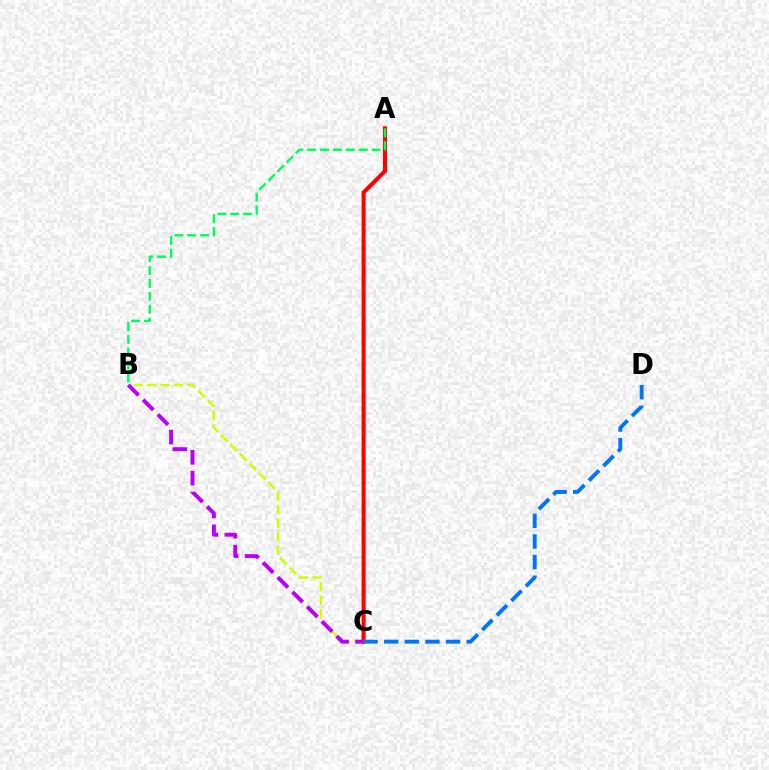{('A', 'C'): [{'color': '#ff0000', 'line_style': 'solid', 'thickness': 2.93}], ('B', 'C'): [{'color': '#d1ff00', 'line_style': 'dashed', 'thickness': 1.82}, {'color': '#b900ff', 'line_style': 'dashed', 'thickness': 2.83}], ('C', 'D'): [{'color': '#0074ff', 'line_style': 'dashed', 'thickness': 2.8}], ('A', 'B'): [{'color': '#00ff5c', 'line_style': 'dashed', 'thickness': 1.75}]}